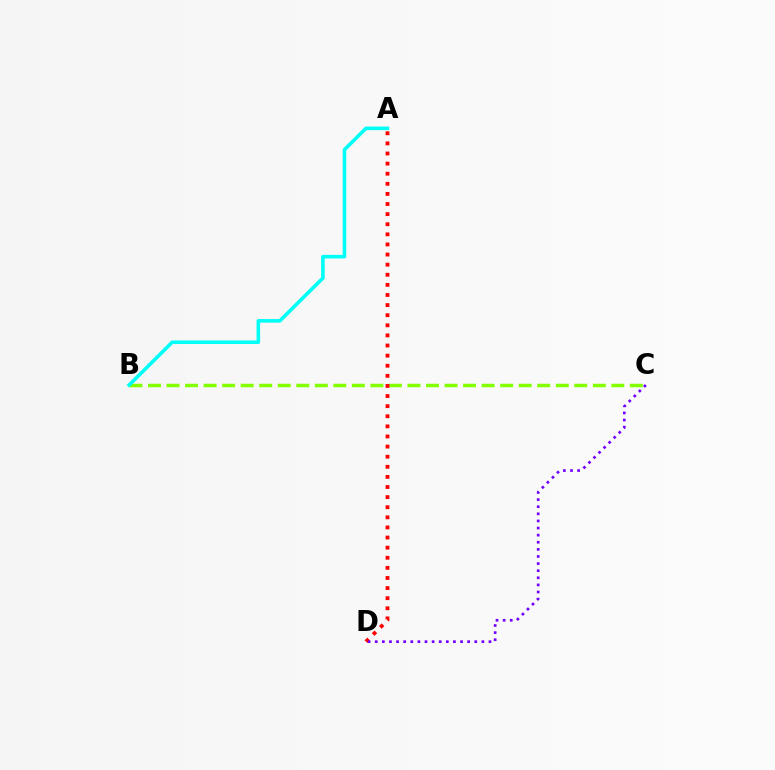{('B', 'C'): [{'color': '#84ff00', 'line_style': 'dashed', 'thickness': 2.52}], ('A', 'D'): [{'color': '#ff0000', 'line_style': 'dotted', 'thickness': 2.75}], ('C', 'D'): [{'color': '#7200ff', 'line_style': 'dotted', 'thickness': 1.93}], ('A', 'B'): [{'color': '#00fff6', 'line_style': 'solid', 'thickness': 2.58}]}